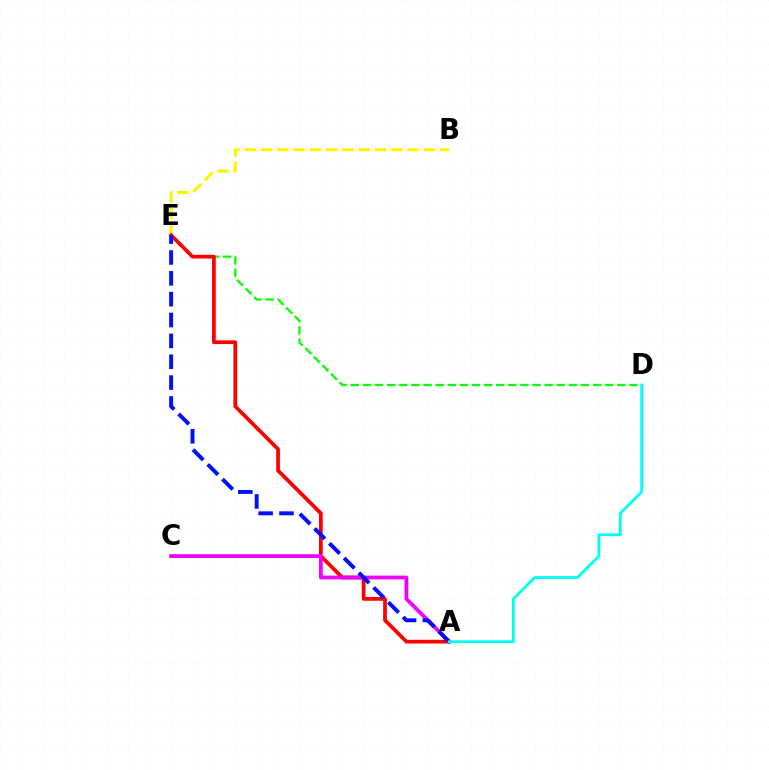{('D', 'E'): [{'color': '#08ff00', 'line_style': 'dashed', 'thickness': 1.65}], ('B', 'E'): [{'color': '#fcf500', 'line_style': 'dashed', 'thickness': 2.21}], ('A', 'E'): [{'color': '#ff0000', 'line_style': 'solid', 'thickness': 2.69}, {'color': '#0010ff', 'line_style': 'dashed', 'thickness': 2.83}], ('A', 'C'): [{'color': '#ee00ff', 'line_style': 'solid', 'thickness': 2.71}], ('A', 'D'): [{'color': '#00fff6', 'line_style': 'solid', 'thickness': 2.03}]}